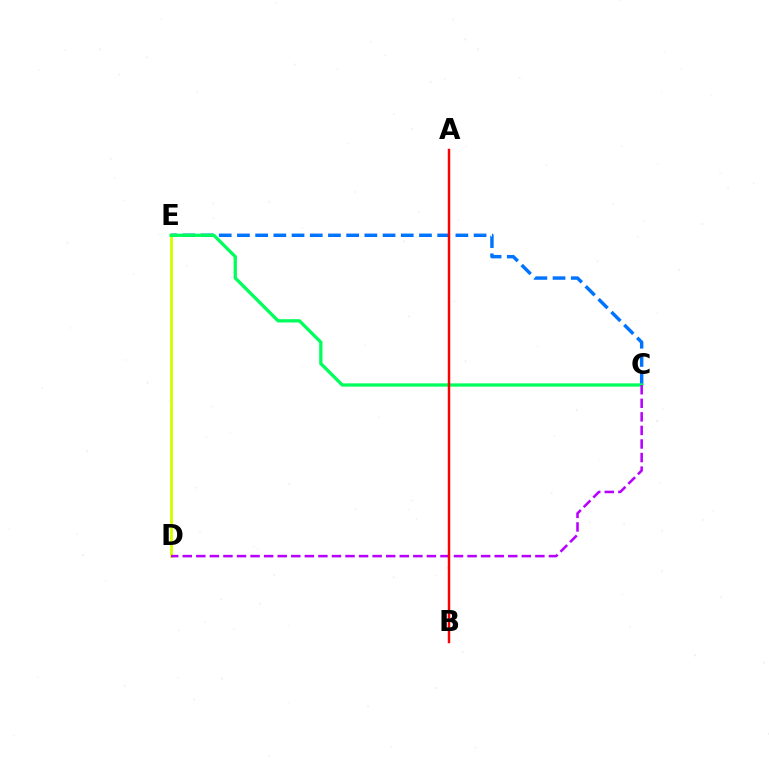{('C', 'E'): [{'color': '#0074ff', 'line_style': 'dashed', 'thickness': 2.47}, {'color': '#00ff5c', 'line_style': 'solid', 'thickness': 2.36}], ('D', 'E'): [{'color': '#d1ff00', 'line_style': 'solid', 'thickness': 2.04}], ('C', 'D'): [{'color': '#b900ff', 'line_style': 'dashed', 'thickness': 1.84}], ('A', 'B'): [{'color': '#ff0000', 'line_style': 'solid', 'thickness': 1.77}]}